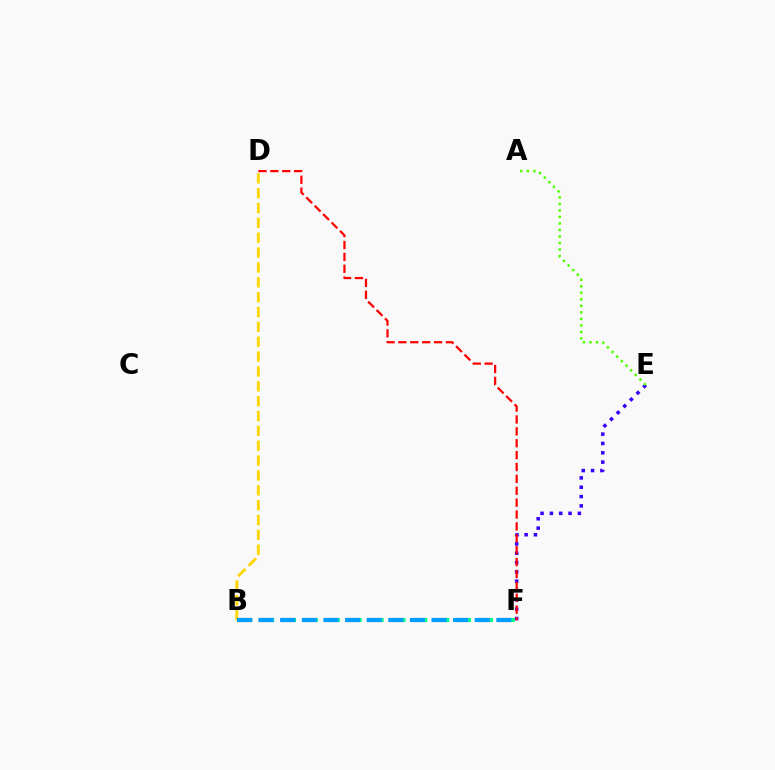{('B', 'F'): [{'color': '#ff00ed', 'line_style': 'dashed', 'thickness': 2.95}, {'color': '#00ff86', 'line_style': 'dashed', 'thickness': 2.97}, {'color': '#009eff', 'line_style': 'dashed', 'thickness': 2.94}], ('B', 'D'): [{'color': '#ffd500', 'line_style': 'dashed', 'thickness': 2.02}], ('E', 'F'): [{'color': '#3700ff', 'line_style': 'dotted', 'thickness': 2.53}], ('D', 'F'): [{'color': '#ff0000', 'line_style': 'dashed', 'thickness': 1.61}], ('A', 'E'): [{'color': '#4fff00', 'line_style': 'dotted', 'thickness': 1.77}]}